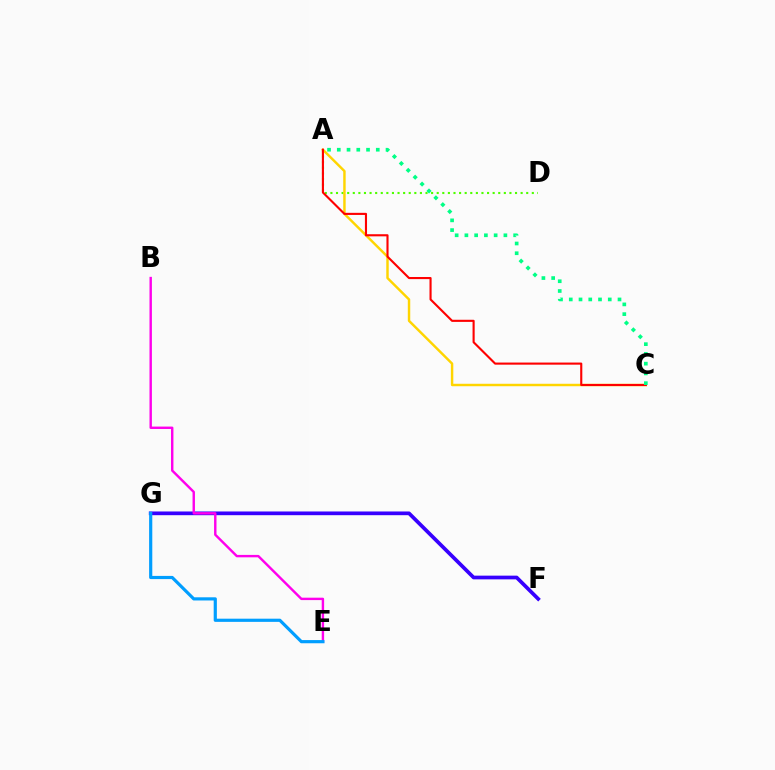{('A', 'D'): [{'color': '#4fff00', 'line_style': 'dotted', 'thickness': 1.52}], ('F', 'G'): [{'color': '#3700ff', 'line_style': 'solid', 'thickness': 2.67}], ('A', 'C'): [{'color': '#ffd500', 'line_style': 'solid', 'thickness': 1.76}, {'color': '#ff0000', 'line_style': 'solid', 'thickness': 1.52}, {'color': '#00ff86', 'line_style': 'dotted', 'thickness': 2.65}], ('B', 'E'): [{'color': '#ff00ed', 'line_style': 'solid', 'thickness': 1.74}], ('E', 'G'): [{'color': '#009eff', 'line_style': 'solid', 'thickness': 2.29}]}